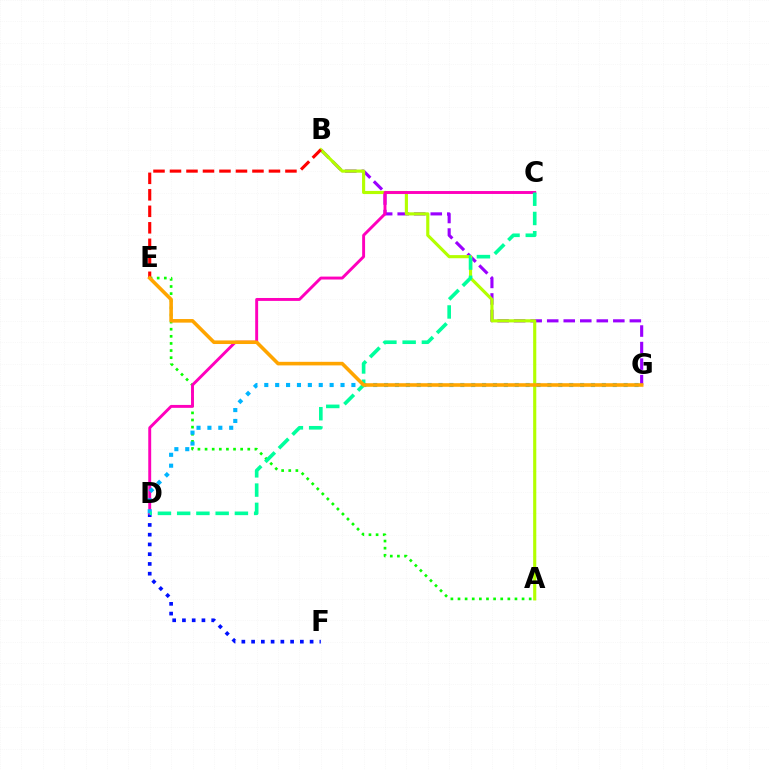{('B', 'G'): [{'color': '#9b00ff', 'line_style': 'dashed', 'thickness': 2.25}], ('A', 'E'): [{'color': '#08ff00', 'line_style': 'dotted', 'thickness': 1.93}], ('A', 'B'): [{'color': '#b3ff00', 'line_style': 'solid', 'thickness': 2.26}], ('D', 'F'): [{'color': '#0010ff', 'line_style': 'dotted', 'thickness': 2.65}], ('C', 'D'): [{'color': '#ff00bd', 'line_style': 'solid', 'thickness': 2.1}, {'color': '#00ff9d', 'line_style': 'dashed', 'thickness': 2.61}], ('D', 'G'): [{'color': '#00b5ff', 'line_style': 'dotted', 'thickness': 2.96}], ('B', 'E'): [{'color': '#ff0000', 'line_style': 'dashed', 'thickness': 2.24}], ('E', 'G'): [{'color': '#ffa500', 'line_style': 'solid', 'thickness': 2.58}]}